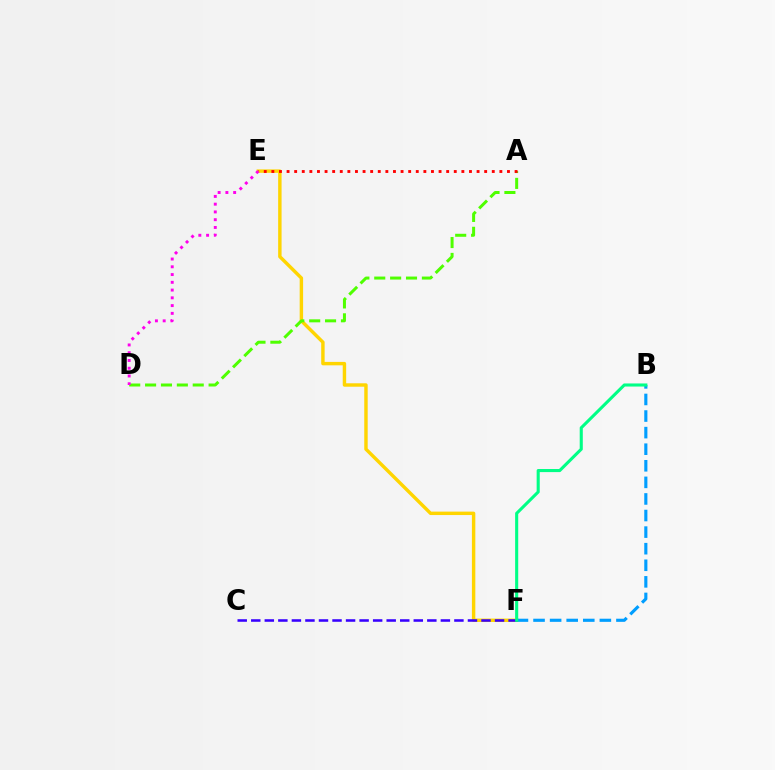{('E', 'F'): [{'color': '#ffd500', 'line_style': 'solid', 'thickness': 2.47}], ('B', 'F'): [{'color': '#009eff', 'line_style': 'dashed', 'thickness': 2.25}, {'color': '#00ff86', 'line_style': 'solid', 'thickness': 2.22}], ('A', 'D'): [{'color': '#4fff00', 'line_style': 'dashed', 'thickness': 2.16}], ('A', 'E'): [{'color': '#ff0000', 'line_style': 'dotted', 'thickness': 2.06}], ('C', 'F'): [{'color': '#3700ff', 'line_style': 'dashed', 'thickness': 1.84}], ('D', 'E'): [{'color': '#ff00ed', 'line_style': 'dotted', 'thickness': 2.11}]}